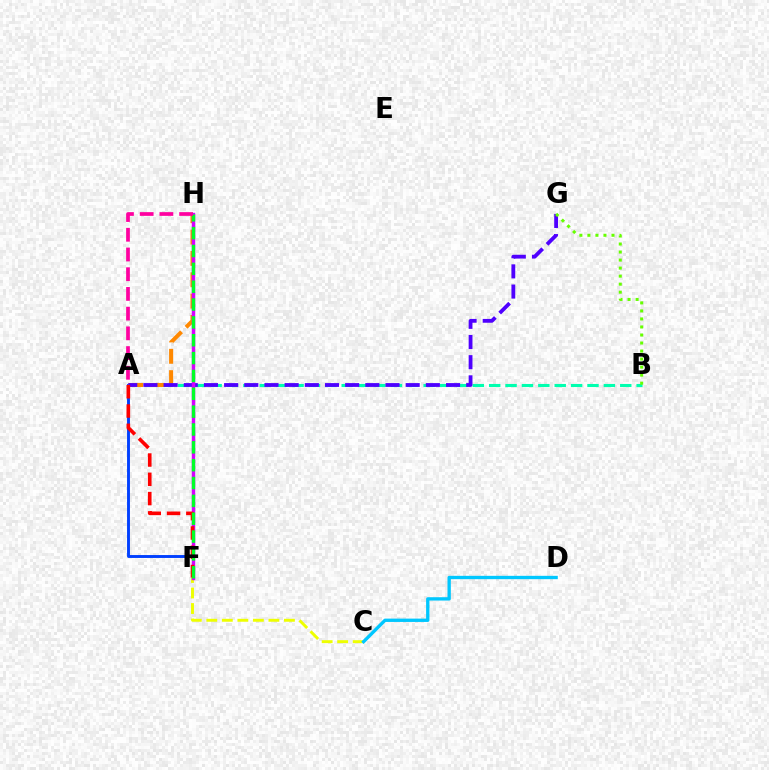{('A', 'F'): [{'color': '#003fff', 'line_style': 'solid', 'thickness': 2.09}, {'color': '#ff0000', 'line_style': 'dashed', 'thickness': 2.62}], ('A', 'B'): [{'color': '#00ffaf', 'line_style': 'dashed', 'thickness': 2.23}], ('A', 'H'): [{'color': '#ff8800', 'line_style': 'dashed', 'thickness': 2.9}, {'color': '#ff00a0', 'line_style': 'dashed', 'thickness': 2.68}], ('C', 'F'): [{'color': '#eeff00', 'line_style': 'dashed', 'thickness': 2.11}], ('A', 'G'): [{'color': '#4f00ff', 'line_style': 'dashed', 'thickness': 2.74}], ('C', 'D'): [{'color': '#00c7ff', 'line_style': 'solid', 'thickness': 2.4}], ('B', 'G'): [{'color': '#66ff00', 'line_style': 'dotted', 'thickness': 2.18}], ('F', 'H'): [{'color': '#d600ff', 'line_style': 'solid', 'thickness': 2.46}, {'color': '#00ff27', 'line_style': 'dashed', 'thickness': 2.42}]}